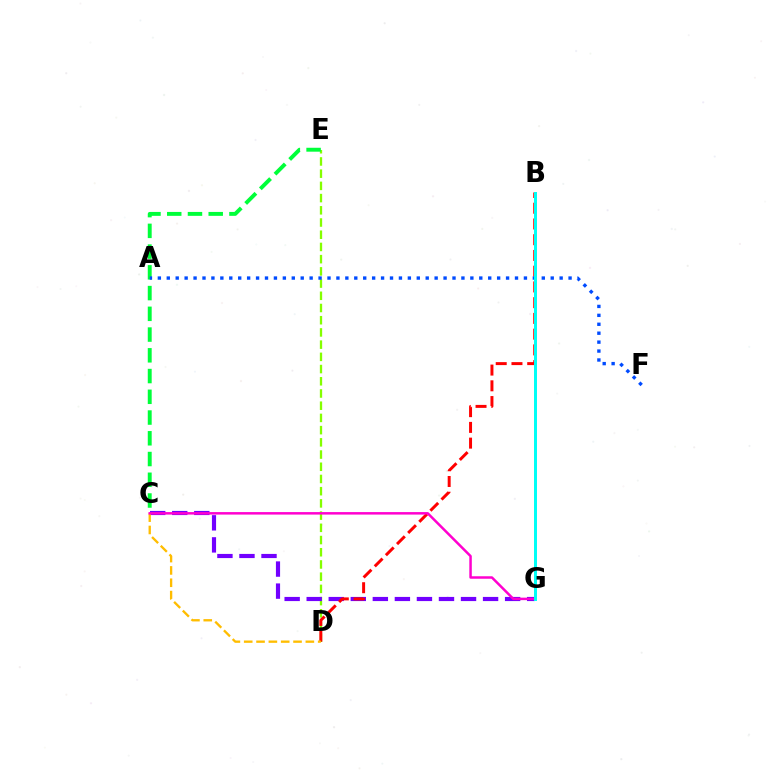{('D', 'E'): [{'color': '#84ff00', 'line_style': 'dashed', 'thickness': 1.66}], ('C', 'G'): [{'color': '#7200ff', 'line_style': 'dashed', 'thickness': 2.99}, {'color': '#ff00cf', 'line_style': 'solid', 'thickness': 1.79}], ('C', 'E'): [{'color': '#00ff39', 'line_style': 'dashed', 'thickness': 2.82}], ('B', 'D'): [{'color': '#ff0000', 'line_style': 'dashed', 'thickness': 2.14}], ('C', 'D'): [{'color': '#ffbd00', 'line_style': 'dashed', 'thickness': 1.67}], ('A', 'F'): [{'color': '#004bff', 'line_style': 'dotted', 'thickness': 2.43}], ('B', 'G'): [{'color': '#00fff6', 'line_style': 'solid', 'thickness': 2.15}]}